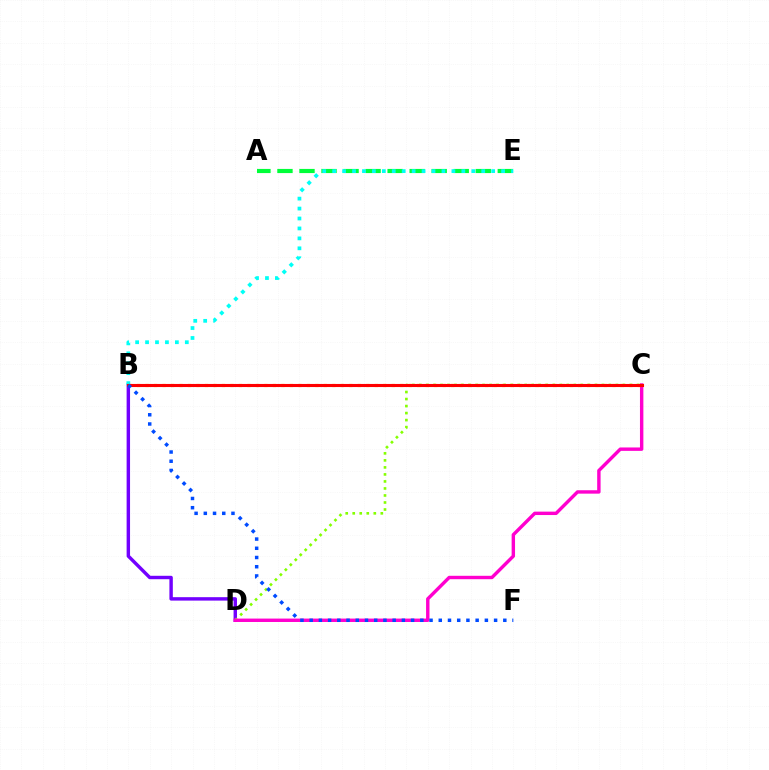{('B', 'D'): [{'color': '#7200ff', 'line_style': 'solid', 'thickness': 2.47}], ('A', 'E'): [{'color': '#00ff39', 'line_style': 'dashed', 'thickness': 2.99}], ('C', 'D'): [{'color': '#84ff00', 'line_style': 'dotted', 'thickness': 1.91}, {'color': '#ff00cf', 'line_style': 'solid', 'thickness': 2.45}], ('B', 'E'): [{'color': '#00fff6', 'line_style': 'dotted', 'thickness': 2.7}], ('B', 'C'): [{'color': '#ffbd00', 'line_style': 'dotted', 'thickness': 2.31}, {'color': '#ff0000', 'line_style': 'solid', 'thickness': 2.22}], ('B', 'F'): [{'color': '#004bff', 'line_style': 'dotted', 'thickness': 2.51}]}